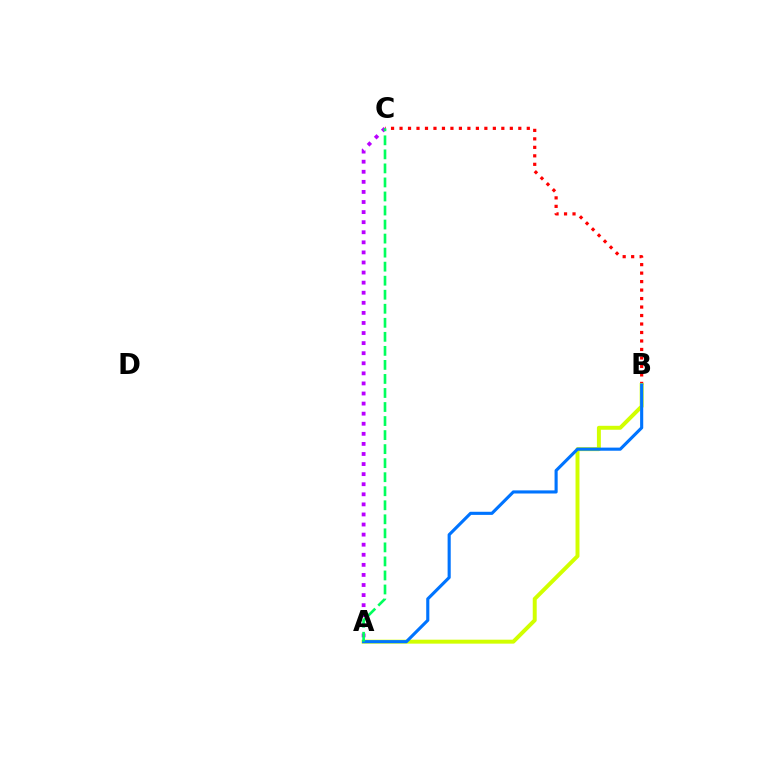{('B', 'C'): [{'color': '#ff0000', 'line_style': 'dotted', 'thickness': 2.3}], ('A', 'B'): [{'color': '#d1ff00', 'line_style': 'solid', 'thickness': 2.85}, {'color': '#0074ff', 'line_style': 'solid', 'thickness': 2.24}], ('A', 'C'): [{'color': '#b900ff', 'line_style': 'dotted', 'thickness': 2.74}, {'color': '#00ff5c', 'line_style': 'dashed', 'thickness': 1.91}]}